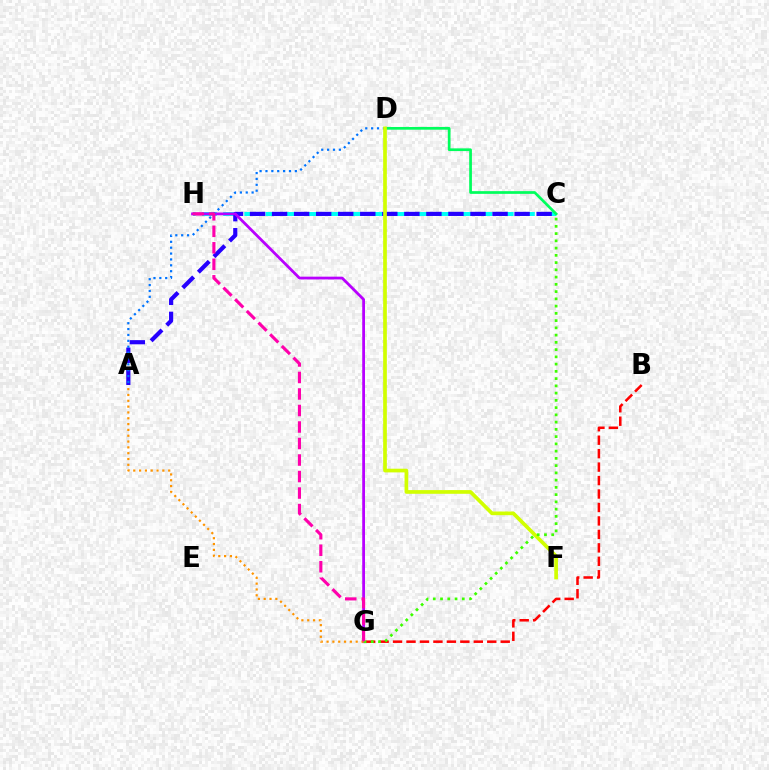{('C', 'H'): [{'color': '#00fff6', 'line_style': 'dashed', 'thickness': 2.88}], ('C', 'D'): [{'color': '#00ff5c', 'line_style': 'solid', 'thickness': 1.95}], ('A', 'C'): [{'color': '#2500ff', 'line_style': 'dashed', 'thickness': 2.99}], ('G', 'H'): [{'color': '#b900ff', 'line_style': 'solid', 'thickness': 2.0}, {'color': '#ff00ac', 'line_style': 'dashed', 'thickness': 2.24}], ('A', 'D'): [{'color': '#0074ff', 'line_style': 'dotted', 'thickness': 1.6}], ('D', 'F'): [{'color': '#d1ff00', 'line_style': 'solid', 'thickness': 2.65}], ('B', 'G'): [{'color': '#ff0000', 'line_style': 'dashed', 'thickness': 1.83}], ('C', 'G'): [{'color': '#3dff00', 'line_style': 'dotted', 'thickness': 1.97}], ('A', 'G'): [{'color': '#ff9400', 'line_style': 'dotted', 'thickness': 1.58}]}